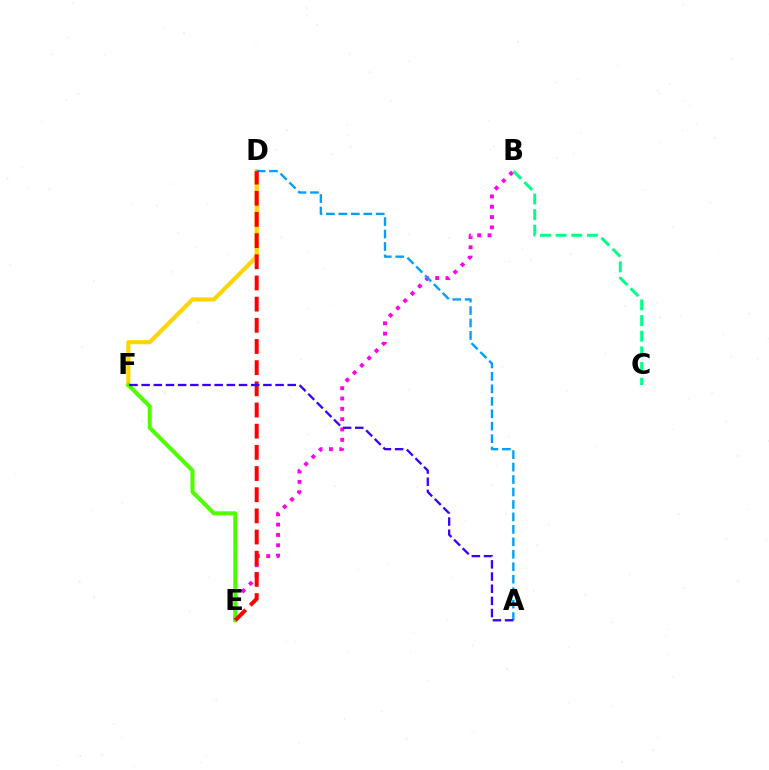{('D', 'F'): [{'color': '#ffd500', 'line_style': 'solid', 'thickness': 2.97}], ('B', 'E'): [{'color': '#ff00ed', 'line_style': 'dotted', 'thickness': 2.81}], ('E', 'F'): [{'color': '#4fff00', 'line_style': 'solid', 'thickness': 2.92}], ('A', 'D'): [{'color': '#009eff', 'line_style': 'dashed', 'thickness': 1.69}], ('D', 'E'): [{'color': '#ff0000', 'line_style': 'dashed', 'thickness': 2.88}], ('B', 'C'): [{'color': '#00ff86', 'line_style': 'dashed', 'thickness': 2.13}], ('A', 'F'): [{'color': '#3700ff', 'line_style': 'dashed', 'thickness': 1.65}]}